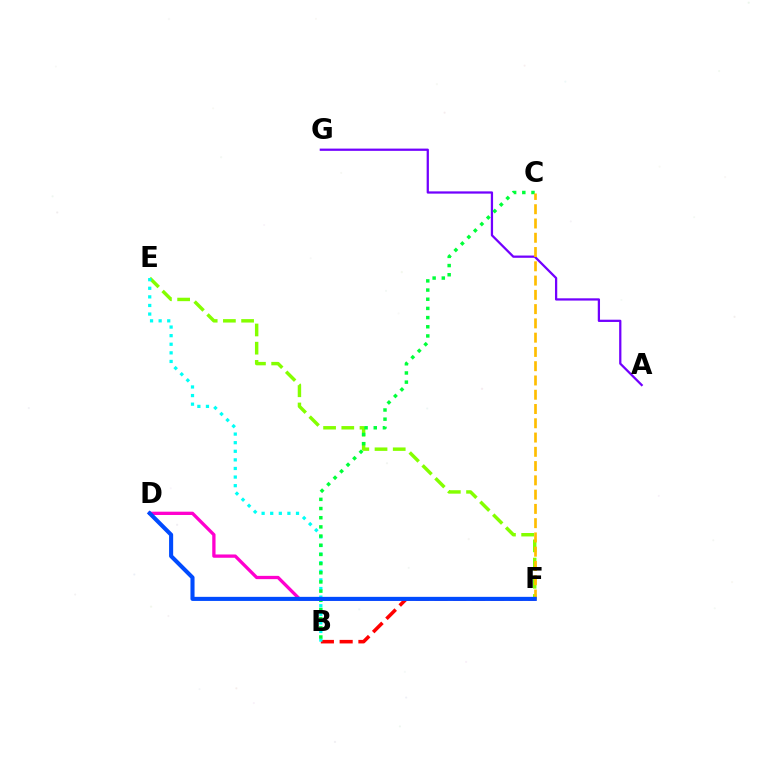{('A', 'G'): [{'color': '#7200ff', 'line_style': 'solid', 'thickness': 1.62}], ('B', 'F'): [{'color': '#ff0000', 'line_style': 'dashed', 'thickness': 2.55}], ('E', 'F'): [{'color': '#84ff00', 'line_style': 'dashed', 'thickness': 2.47}], ('B', 'E'): [{'color': '#00fff6', 'line_style': 'dotted', 'thickness': 2.34}], ('B', 'C'): [{'color': '#00ff39', 'line_style': 'dotted', 'thickness': 2.49}], ('D', 'F'): [{'color': '#ff00cf', 'line_style': 'solid', 'thickness': 2.37}, {'color': '#004bff', 'line_style': 'solid', 'thickness': 2.94}], ('C', 'F'): [{'color': '#ffbd00', 'line_style': 'dashed', 'thickness': 1.94}]}